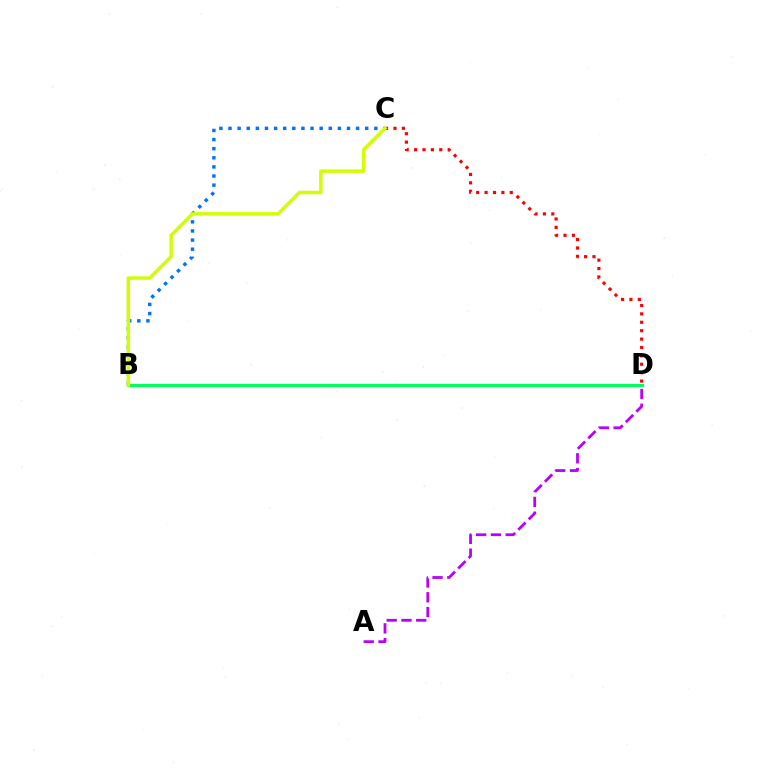{('B', 'C'): [{'color': '#0074ff', 'line_style': 'dotted', 'thickness': 2.48}, {'color': '#d1ff00', 'line_style': 'solid', 'thickness': 2.51}], ('A', 'D'): [{'color': '#b900ff', 'line_style': 'dashed', 'thickness': 2.01}], ('B', 'D'): [{'color': '#00ff5c', 'line_style': 'solid', 'thickness': 2.25}], ('C', 'D'): [{'color': '#ff0000', 'line_style': 'dotted', 'thickness': 2.28}]}